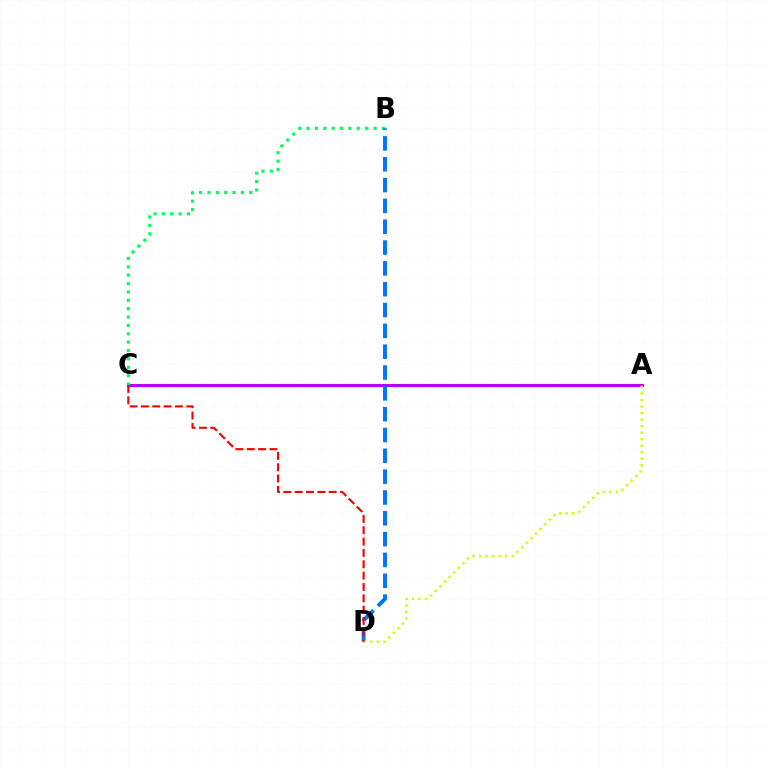{('A', 'C'): [{'color': '#b900ff', 'line_style': 'solid', 'thickness': 2.25}], ('B', 'C'): [{'color': '#00ff5c', 'line_style': 'dotted', 'thickness': 2.28}], ('B', 'D'): [{'color': '#0074ff', 'line_style': 'dashed', 'thickness': 2.83}], ('A', 'D'): [{'color': '#d1ff00', 'line_style': 'dotted', 'thickness': 1.77}], ('C', 'D'): [{'color': '#ff0000', 'line_style': 'dashed', 'thickness': 1.54}]}